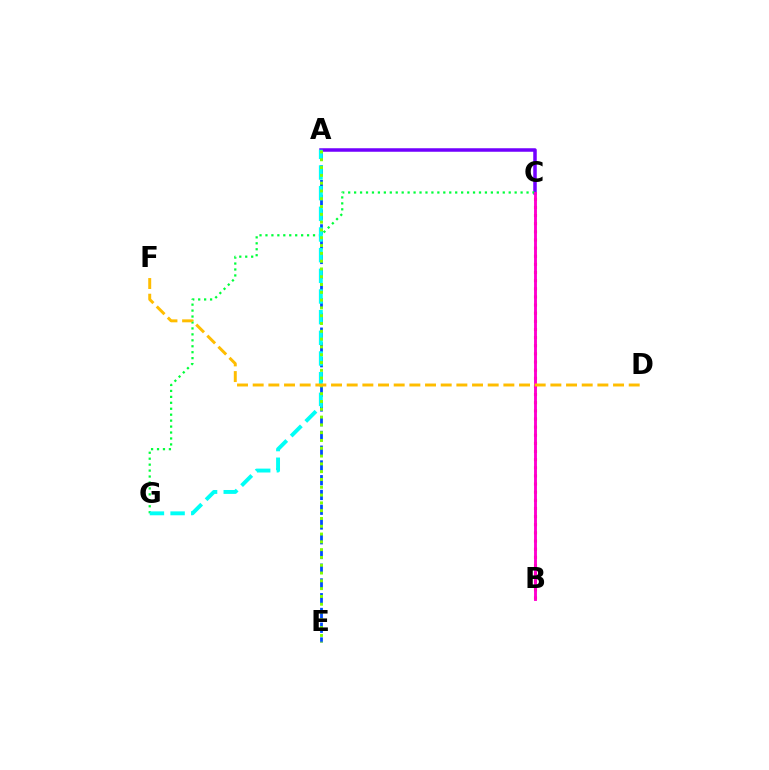{('A', 'C'): [{'color': '#7200ff', 'line_style': 'solid', 'thickness': 2.53}], ('C', 'G'): [{'color': '#00ff39', 'line_style': 'dotted', 'thickness': 1.62}], ('A', 'E'): [{'color': '#004bff', 'line_style': 'dashed', 'thickness': 2.0}, {'color': '#84ff00', 'line_style': 'dotted', 'thickness': 2.12}], ('A', 'G'): [{'color': '#00fff6', 'line_style': 'dashed', 'thickness': 2.81}], ('B', 'C'): [{'color': '#ff0000', 'line_style': 'dotted', 'thickness': 2.21}, {'color': '#ff00cf', 'line_style': 'solid', 'thickness': 2.08}], ('D', 'F'): [{'color': '#ffbd00', 'line_style': 'dashed', 'thickness': 2.13}]}